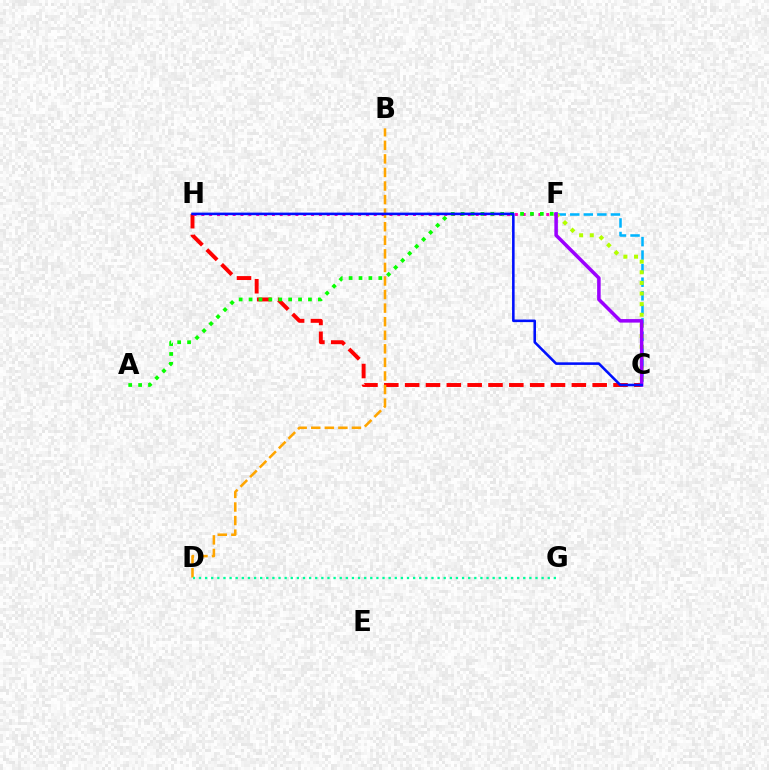{('C', 'H'): [{'color': '#ff0000', 'line_style': 'dashed', 'thickness': 2.83}, {'color': '#0010ff', 'line_style': 'solid', 'thickness': 1.85}], ('F', 'H'): [{'color': '#ff00bd', 'line_style': 'dotted', 'thickness': 2.13}], ('C', 'F'): [{'color': '#00b5ff', 'line_style': 'dashed', 'thickness': 1.84}, {'color': '#b3ff00', 'line_style': 'dotted', 'thickness': 2.89}, {'color': '#9b00ff', 'line_style': 'solid', 'thickness': 2.54}], ('B', 'D'): [{'color': '#ffa500', 'line_style': 'dashed', 'thickness': 1.84}], ('A', 'F'): [{'color': '#08ff00', 'line_style': 'dotted', 'thickness': 2.69}], ('D', 'G'): [{'color': '#00ff9d', 'line_style': 'dotted', 'thickness': 1.66}]}